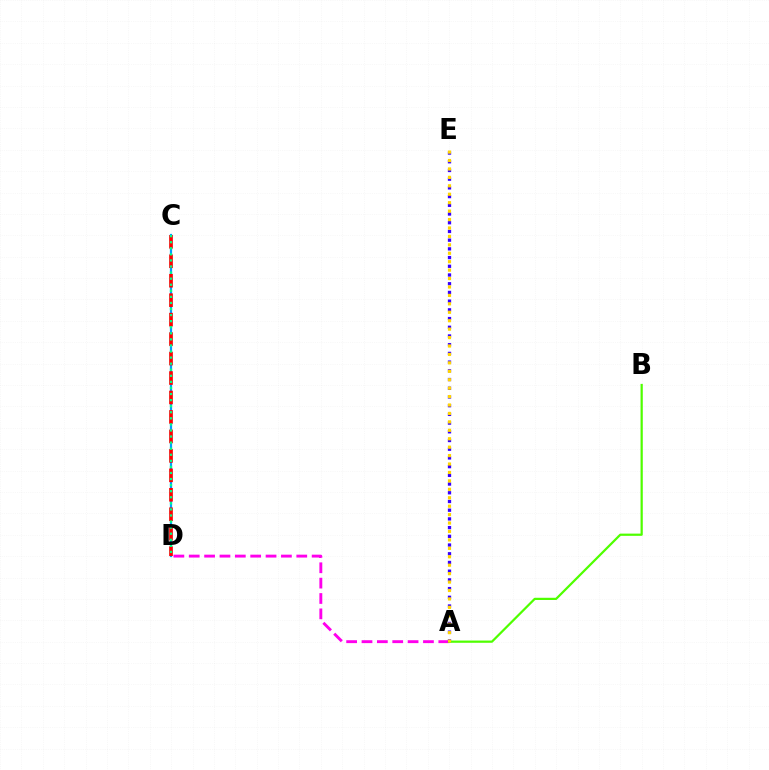{('A', 'D'): [{'color': '#ff00ed', 'line_style': 'dashed', 'thickness': 2.09}], ('C', 'D'): [{'color': '#009eff', 'line_style': 'solid', 'thickness': 1.6}, {'color': '#ff0000', 'line_style': 'dashed', 'thickness': 2.64}, {'color': '#00ff86', 'line_style': 'dotted', 'thickness': 1.65}], ('A', 'E'): [{'color': '#3700ff', 'line_style': 'dotted', 'thickness': 2.37}, {'color': '#ffd500', 'line_style': 'dotted', 'thickness': 2.29}], ('A', 'B'): [{'color': '#4fff00', 'line_style': 'solid', 'thickness': 1.6}]}